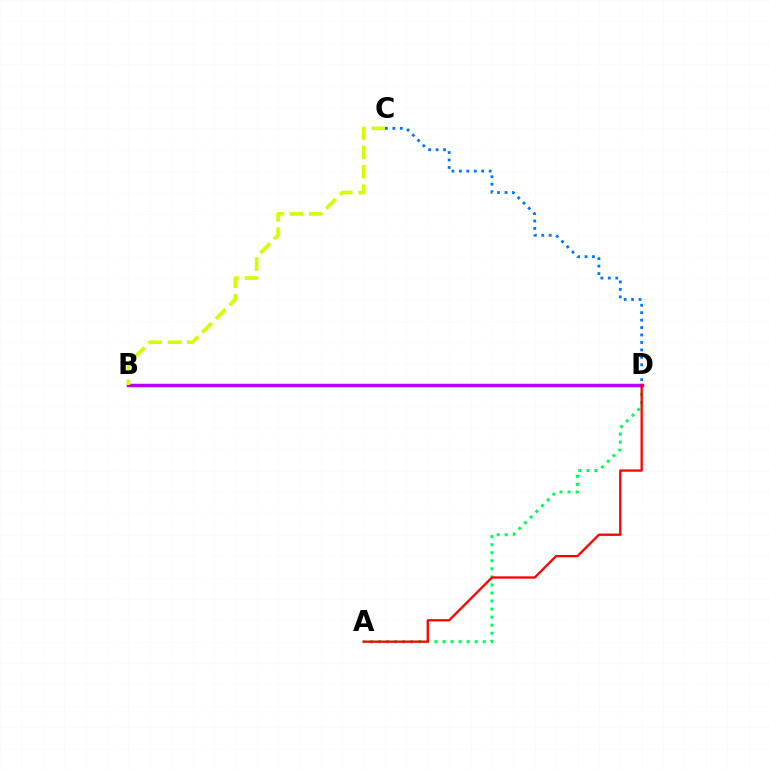{('A', 'D'): [{'color': '#00ff5c', 'line_style': 'dotted', 'thickness': 2.19}, {'color': '#ff0000', 'line_style': 'solid', 'thickness': 1.66}], ('B', 'D'): [{'color': '#b900ff', 'line_style': 'solid', 'thickness': 2.51}], ('C', 'D'): [{'color': '#0074ff', 'line_style': 'dotted', 'thickness': 2.02}], ('B', 'C'): [{'color': '#d1ff00', 'line_style': 'dashed', 'thickness': 2.63}]}